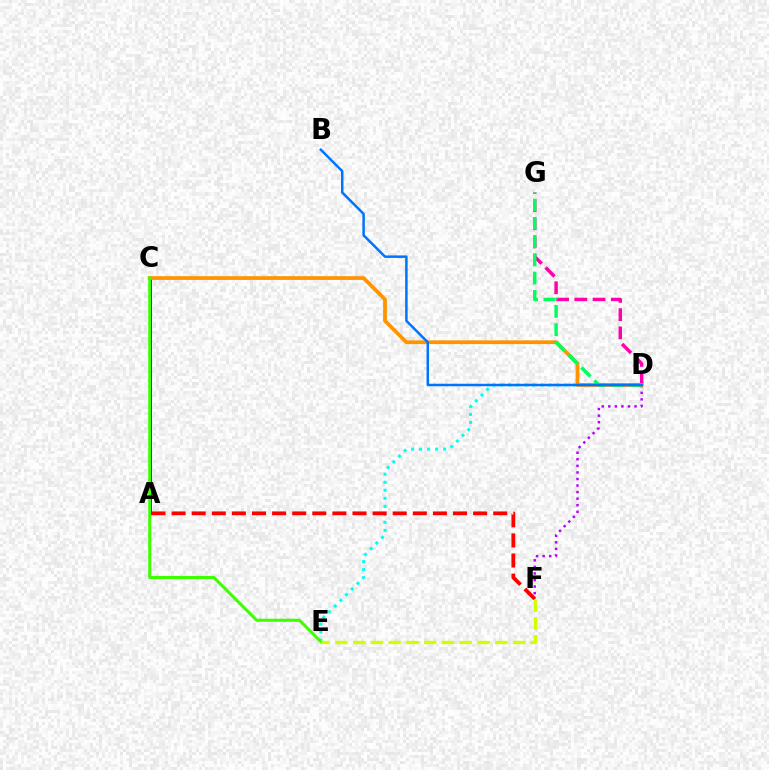{('A', 'C'): [{'color': '#2500ff', 'line_style': 'solid', 'thickness': 2.16}], ('D', 'G'): [{'color': '#ff00ac', 'line_style': 'dashed', 'thickness': 2.47}, {'color': '#00ff5c', 'line_style': 'dashed', 'thickness': 2.48}], ('D', 'F'): [{'color': '#b900ff', 'line_style': 'dotted', 'thickness': 1.78}], ('D', 'E'): [{'color': '#00fff6', 'line_style': 'dotted', 'thickness': 2.18}], ('C', 'D'): [{'color': '#ff9400', 'line_style': 'solid', 'thickness': 2.69}], ('C', 'E'): [{'color': '#3dff00', 'line_style': 'solid', 'thickness': 2.18}], ('E', 'F'): [{'color': '#d1ff00', 'line_style': 'dashed', 'thickness': 2.41}], ('B', 'D'): [{'color': '#0074ff', 'line_style': 'solid', 'thickness': 1.8}], ('A', 'F'): [{'color': '#ff0000', 'line_style': 'dashed', 'thickness': 2.73}]}